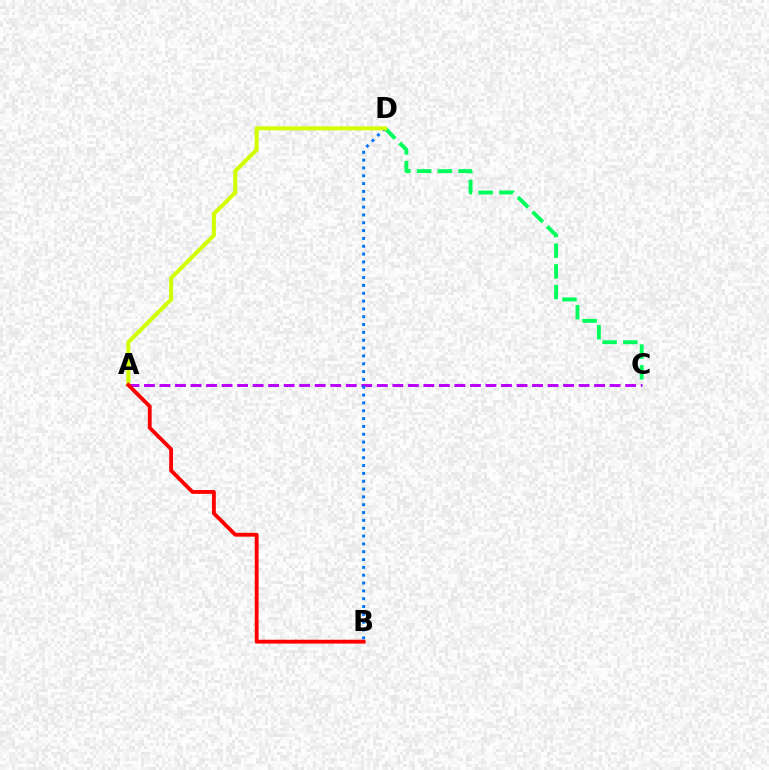{('A', 'C'): [{'color': '#b900ff', 'line_style': 'dashed', 'thickness': 2.11}], ('B', 'D'): [{'color': '#0074ff', 'line_style': 'dotted', 'thickness': 2.13}], ('C', 'D'): [{'color': '#00ff5c', 'line_style': 'dashed', 'thickness': 2.81}], ('A', 'D'): [{'color': '#d1ff00', 'line_style': 'solid', 'thickness': 2.88}], ('A', 'B'): [{'color': '#ff0000', 'line_style': 'solid', 'thickness': 2.77}]}